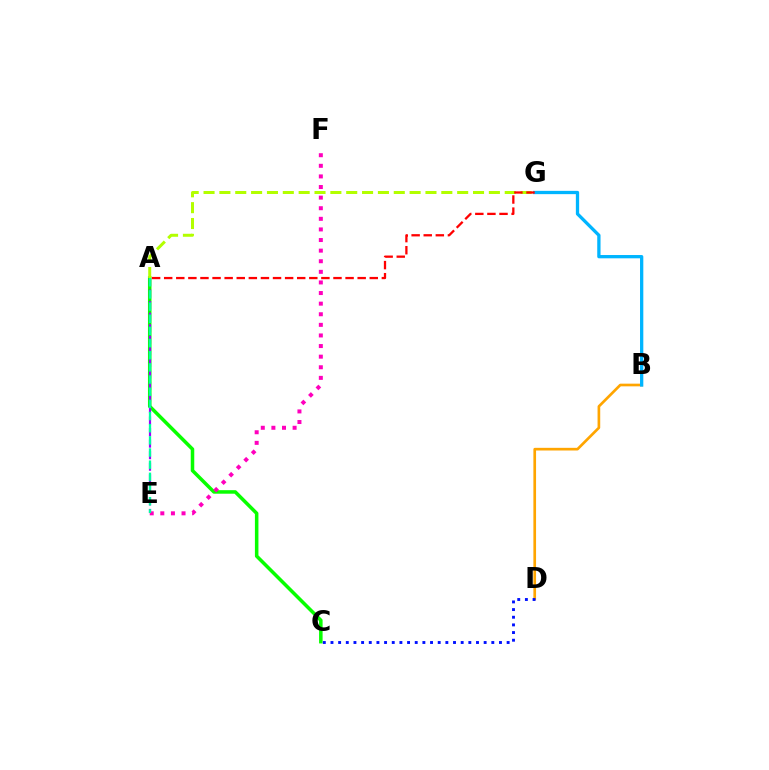{('B', 'D'): [{'color': '#ffa500', 'line_style': 'solid', 'thickness': 1.92}], ('A', 'C'): [{'color': '#08ff00', 'line_style': 'solid', 'thickness': 2.54}], ('B', 'G'): [{'color': '#00b5ff', 'line_style': 'solid', 'thickness': 2.37}], ('A', 'G'): [{'color': '#b3ff00', 'line_style': 'dashed', 'thickness': 2.15}, {'color': '#ff0000', 'line_style': 'dashed', 'thickness': 1.64}], ('A', 'E'): [{'color': '#9b00ff', 'line_style': 'dashed', 'thickness': 1.57}, {'color': '#00ff9d', 'line_style': 'dashed', 'thickness': 1.65}], ('E', 'F'): [{'color': '#ff00bd', 'line_style': 'dotted', 'thickness': 2.88}], ('C', 'D'): [{'color': '#0010ff', 'line_style': 'dotted', 'thickness': 2.08}]}